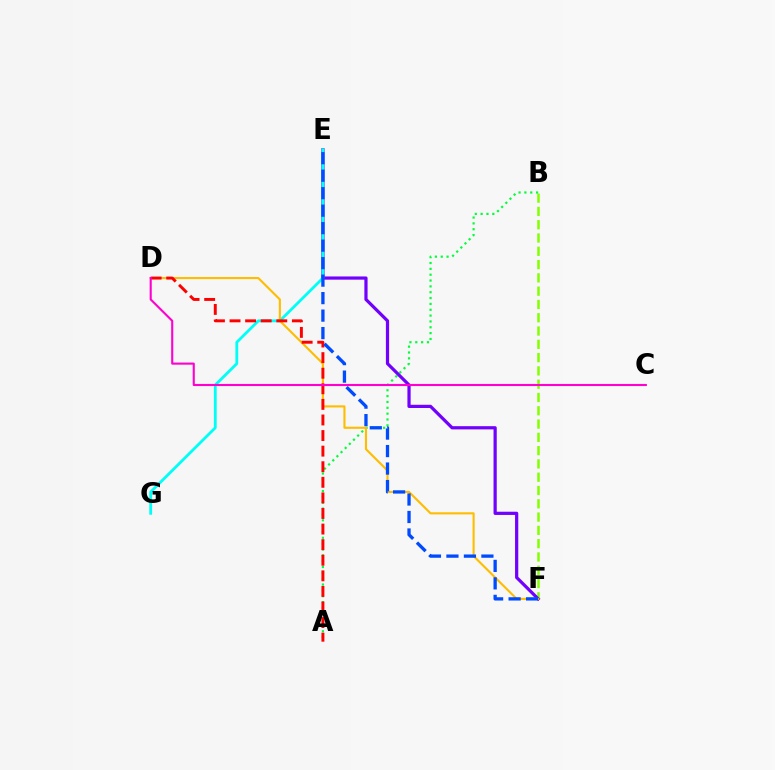{('B', 'F'): [{'color': '#84ff00', 'line_style': 'dashed', 'thickness': 1.81}], ('A', 'B'): [{'color': '#00ff39', 'line_style': 'dotted', 'thickness': 1.59}], ('E', 'F'): [{'color': '#7200ff', 'line_style': 'solid', 'thickness': 2.31}, {'color': '#004bff', 'line_style': 'dashed', 'thickness': 2.38}], ('E', 'G'): [{'color': '#00fff6', 'line_style': 'solid', 'thickness': 2.02}], ('D', 'F'): [{'color': '#ffbd00', 'line_style': 'solid', 'thickness': 1.52}], ('A', 'D'): [{'color': '#ff0000', 'line_style': 'dashed', 'thickness': 2.12}], ('C', 'D'): [{'color': '#ff00cf', 'line_style': 'solid', 'thickness': 1.51}]}